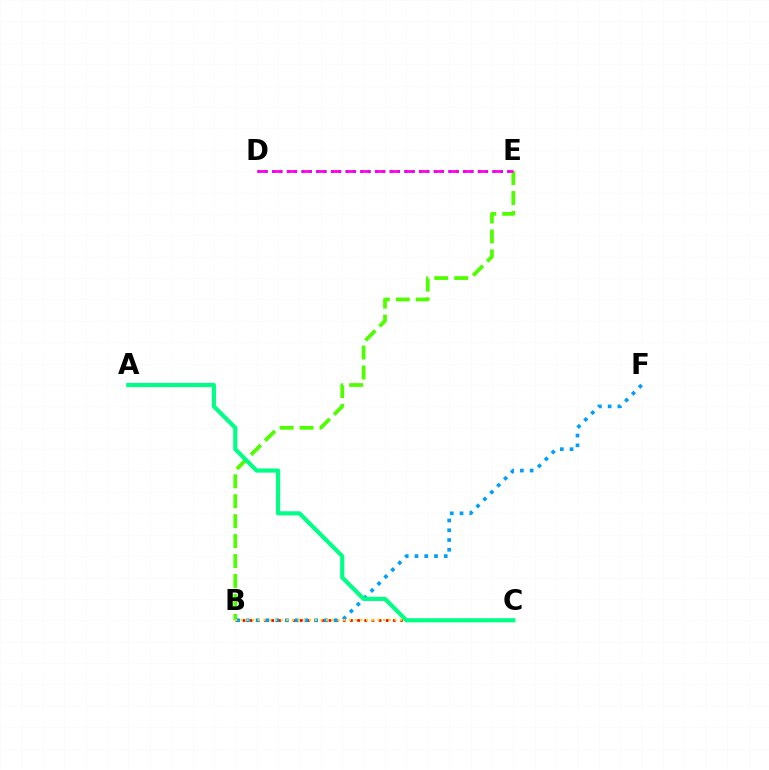{('B', 'C'): [{'color': '#ff0000', 'line_style': 'dotted', 'thickness': 1.95}, {'color': '#ffd500', 'line_style': 'dotted', 'thickness': 1.55}], ('B', 'E'): [{'color': '#4fff00', 'line_style': 'dashed', 'thickness': 2.71}], ('B', 'F'): [{'color': '#009eff', 'line_style': 'dotted', 'thickness': 2.65}], ('D', 'E'): [{'color': '#3700ff', 'line_style': 'dotted', 'thickness': 2.0}, {'color': '#ff00ed', 'line_style': 'dashed', 'thickness': 1.99}], ('A', 'C'): [{'color': '#00ff86', 'line_style': 'solid', 'thickness': 2.99}]}